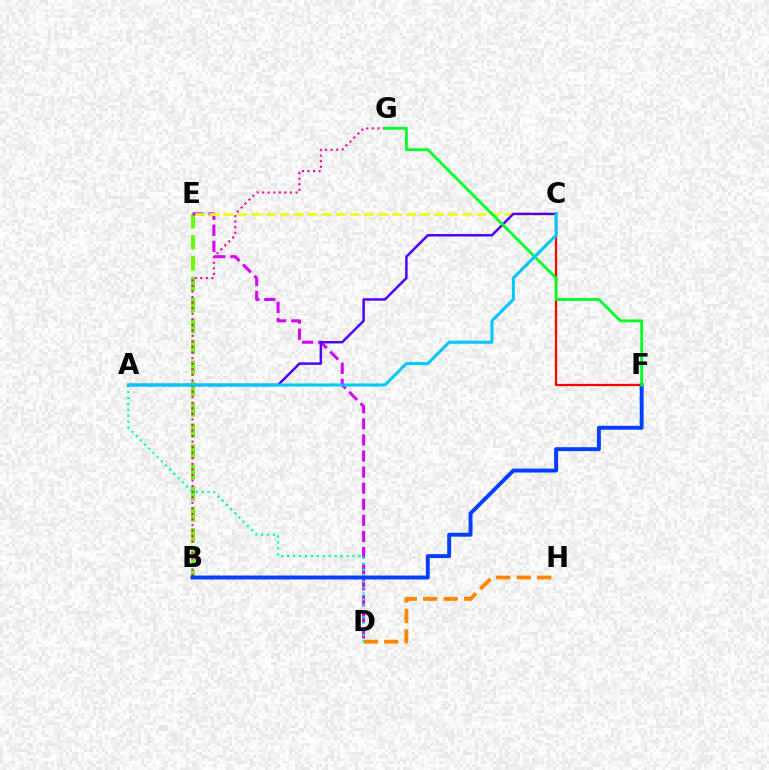{('D', 'H'): [{'color': '#ff8800', 'line_style': 'dashed', 'thickness': 2.78}], ('B', 'E'): [{'color': '#66ff00', 'line_style': 'dashed', 'thickness': 2.84}], ('D', 'E'): [{'color': '#d600ff', 'line_style': 'dashed', 'thickness': 2.19}], ('C', 'F'): [{'color': '#ff0000', 'line_style': 'solid', 'thickness': 1.63}], ('C', 'E'): [{'color': '#eeff00', 'line_style': 'dashed', 'thickness': 1.91}], ('B', 'G'): [{'color': '#ff00a0', 'line_style': 'dotted', 'thickness': 1.51}], ('A', 'D'): [{'color': '#00ffaf', 'line_style': 'dotted', 'thickness': 1.61}], ('B', 'F'): [{'color': '#003fff', 'line_style': 'solid', 'thickness': 2.82}], ('A', 'C'): [{'color': '#4f00ff', 'line_style': 'solid', 'thickness': 1.79}, {'color': '#00c7ff', 'line_style': 'solid', 'thickness': 2.21}], ('F', 'G'): [{'color': '#00ff27', 'line_style': 'solid', 'thickness': 2.03}]}